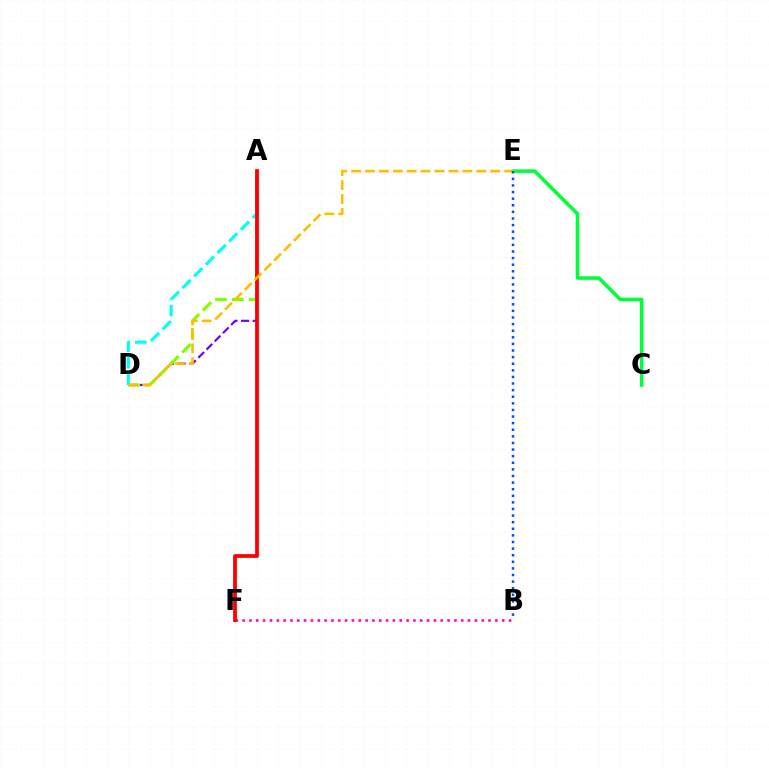{('A', 'D'): [{'color': '#7200ff', 'line_style': 'dashed', 'thickness': 1.58}, {'color': '#84ff00', 'line_style': 'dashed', 'thickness': 2.29}, {'color': '#00fff6', 'line_style': 'dashed', 'thickness': 2.24}], ('C', 'E'): [{'color': '#00ff39', 'line_style': 'solid', 'thickness': 2.57}], ('B', 'F'): [{'color': '#ff00cf', 'line_style': 'dotted', 'thickness': 1.86}], ('A', 'F'): [{'color': '#ff0000', 'line_style': 'solid', 'thickness': 2.71}], ('D', 'E'): [{'color': '#ffbd00', 'line_style': 'dashed', 'thickness': 1.89}], ('B', 'E'): [{'color': '#004bff', 'line_style': 'dotted', 'thickness': 1.79}]}